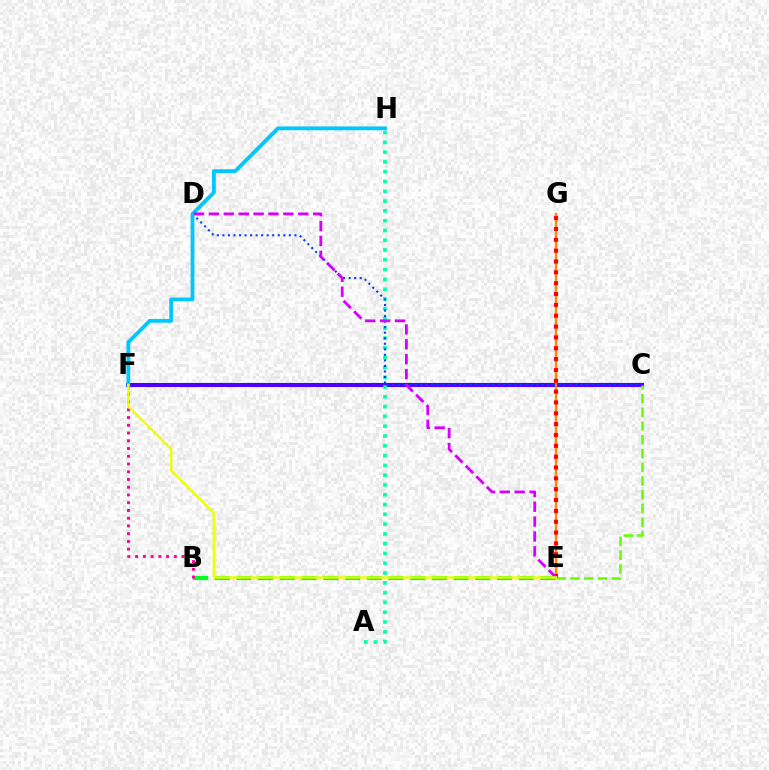{('C', 'F'): [{'color': '#4f00ff', 'line_style': 'solid', 'thickness': 2.95}], ('E', 'G'): [{'color': '#ff8800', 'line_style': 'solid', 'thickness': 1.67}, {'color': '#ff0000', 'line_style': 'dotted', 'thickness': 2.95}], ('C', 'E'): [{'color': '#66ff00', 'line_style': 'dashed', 'thickness': 1.87}], ('B', 'E'): [{'color': '#00ff27', 'line_style': 'dashed', 'thickness': 2.95}], ('B', 'F'): [{'color': '#ff00a0', 'line_style': 'dotted', 'thickness': 2.1}], ('A', 'H'): [{'color': '#00ffaf', 'line_style': 'dotted', 'thickness': 2.66}], ('C', 'D'): [{'color': '#003fff', 'line_style': 'dotted', 'thickness': 1.5}], ('F', 'H'): [{'color': '#00c7ff', 'line_style': 'solid', 'thickness': 2.74}], ('D', 'E'): [{'color': '#d600ff', 'line_style': 'dashed', 'thickness': 2.02}], ('E', 'F'): [{'color': '#eeff00', 'line_style': 'solid', 'thickness': 1.74}]}